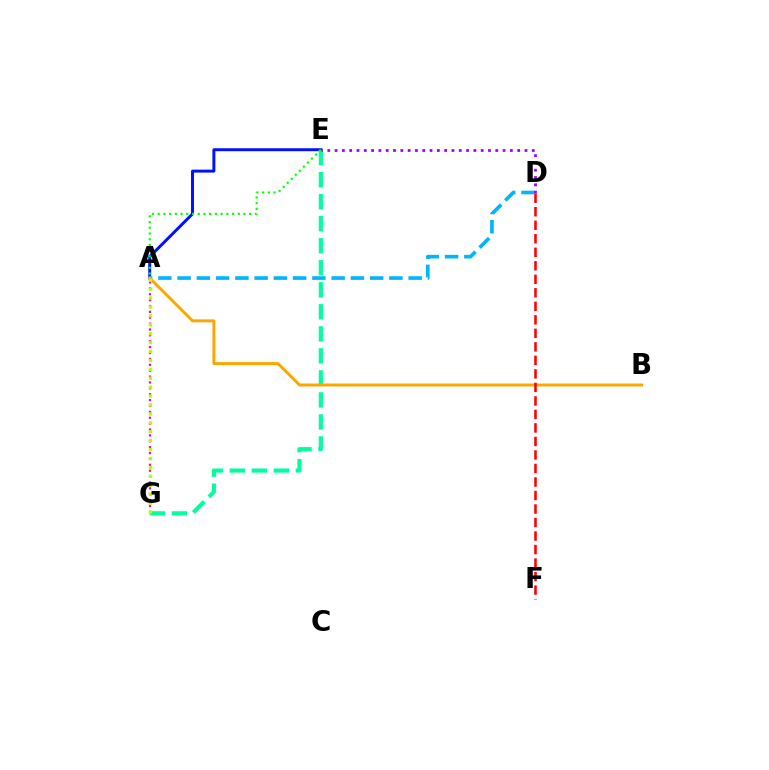{('A', 'E'): [{'color': '#0010ff', 'line_style': 'solid', 'thickness': 2.13}, {'color': '#08ff00', 'line_style': 'dotted', 'thickness': 1.55}], ('A', 'D'): [{'color': '#00b5ff', 'line_style': 'dashed', 'thickness': 2.62}], ('A', 'G'): [{'color': '#ff00bd', 'line_style': 'dotted', 'thickness': 1.6}, {'color': '#b3ff00', 'line_style': 'dotted', 'thickness': 2.42}], ('E', 'G'): [{'color': '#00ff9d', 'line_style': 'dashed', 'thickness': 2.99}], ('A', 'B'): [{'color': '#ffa500', 'line_style': 'solid', 'thickness': 2.11}], ('D', 'F'): [{'color': '#ff0000', 'line_style': 'dashed', 'thickness': 1.84}], ('D', 'E'): [{'color': '#9b00ff', 'line_style': 'dotted', 'thickness': 1.98}]}